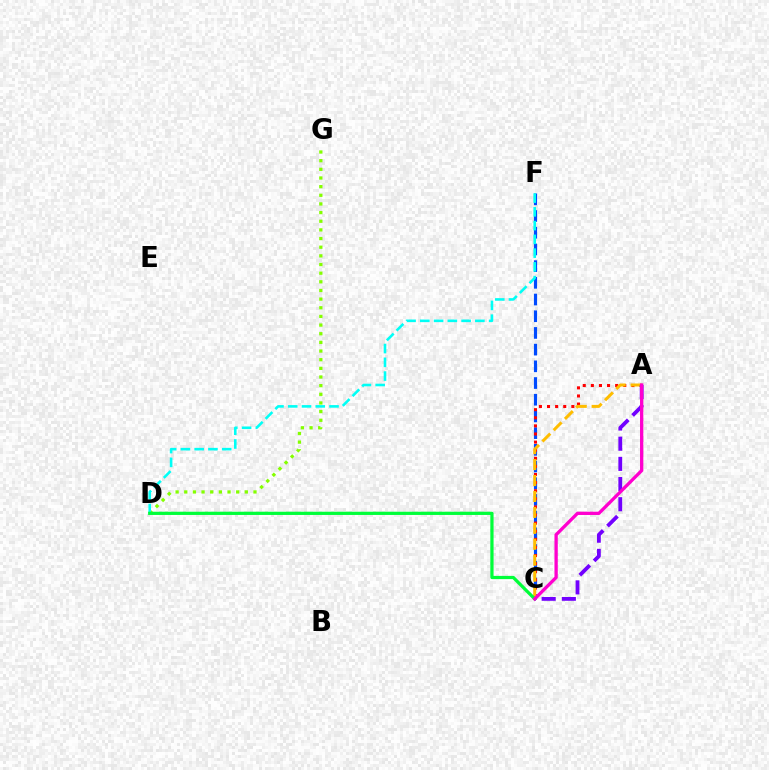{('C', 'F'): [{'color': '#004bff', 'line_style': 'dashed', 'thickness': 2.27}], ('A', 'C'): [{'color': '#ff0000', 'line_style': 'dotted', 'thickness': 2.2}, {'color': '#ffbd00', 'line_style': 'dashed', 'thickness': 2.16}, {'color': '#7200ff', 'line_style': 'dashed', 'thickness': 2.74}, {'color': '#ff00cf', 'line_style': 'solid', 'thickness': 2.37}], ('D', 'G'): [{'color': '#84ff00', 'line_style': 'dotted', 'thickness': 2.35}], ('D', 'F'): [{'color': '#00fff6', 'line_style': 'dashed', 'thickness': 1.87}], ('C', 'D'): [{'color': '#00ff39', 'line_style': 'solid', 'thickness': 2.33}]}